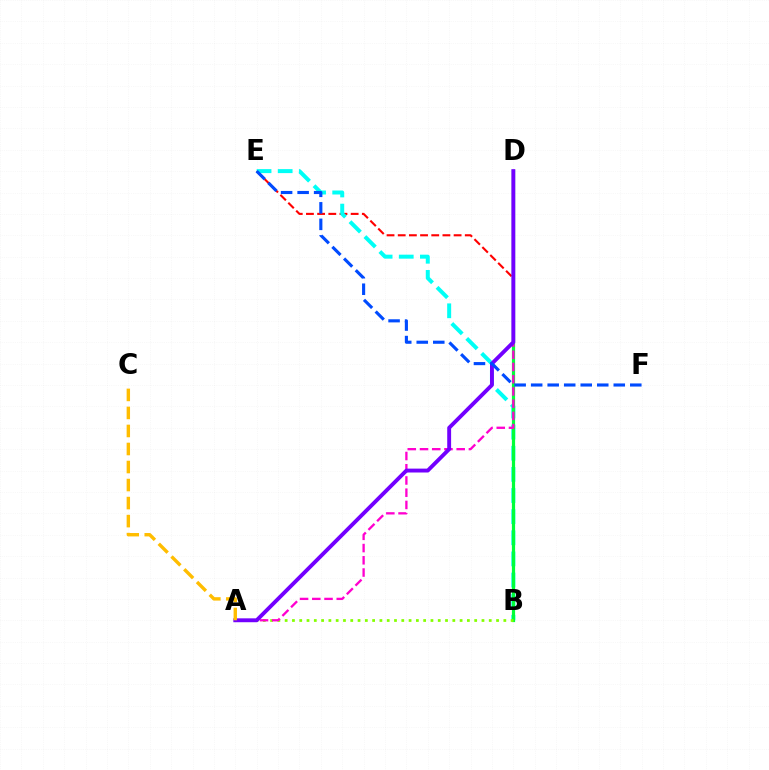{('B', 'E'): [{'color': '#ff0000', 'line_style': 'dashed', 'thickness': 1.52}, {'color': '#00fff6', 'line_style': 'dashed', 'thickness': 2.87}], ('B', 'D'): [{'color': '#00ff39', 'line_style': 'solid', 'thickness': 2.31}], ('A', 'B'): [{'color': '#84ff00', 'line_style': 'dotted', 'thickness': 1.98}], ('A', 'D'): [{'color': '#ff00cf', 'line_style': 'dashed', 'thickness': 1.66}, {'color': '#7200ff', 'line_style': 'solid', 'thickness': 2.8}], ('E', 'F'): [{'color': '#004bff', 'line_style': 'dashed', 'thickness': 2.24}], ('A', 'C'): [{'color': '#ffbd00', 'line_style': 'dashed', 'thickness': 2.45}]}